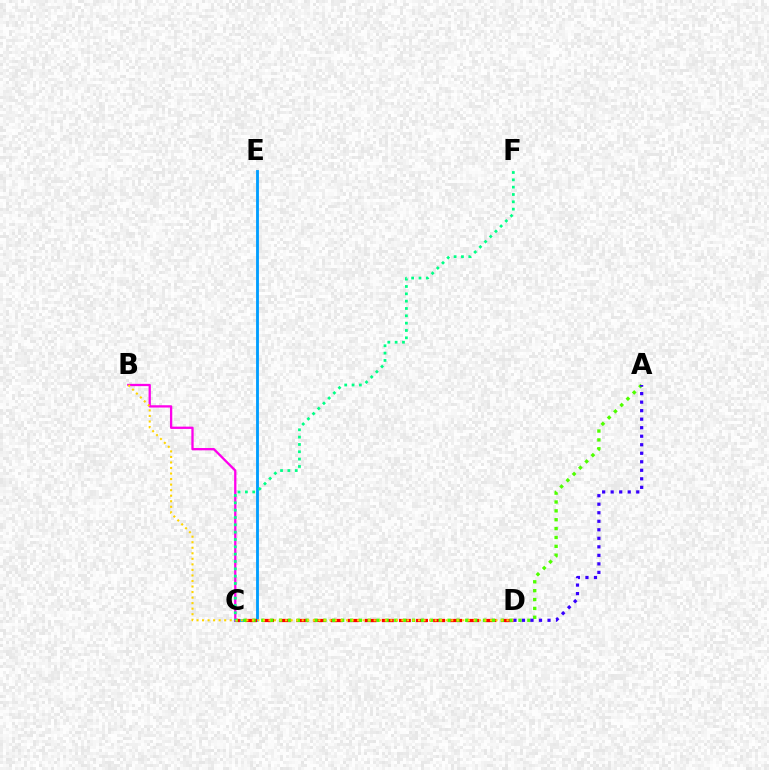{('C', 'E'): [{'color': '#009eff', 'line_style': 'solid', 'thickness': 2.05}], ('C', 'D'): [{'color': '#ff0000', 'line_style': 'dashed', 'thickness': 2.32}], ('A', 'C'): [{'color': '#4fff00', 'line_style': 'dotted', 'thickness': 2.41}], ('B', 'C'): [{'color': '#ff00ed', 'line_style': 'solid', 'thickness': 1.66}], ('A', 'D'): [{'color': '#3700ff', 'line_style': 'dotted', 'thickness': 2.32}], ('B', 'D'): [{'color': '#ffd500', 'line_style': 'dotted', 'thickness': 1.5}], ('C', 'F'): [{'color': '#00ff86', 'line_style': 'dotted', 'thickness': 1.99}]}